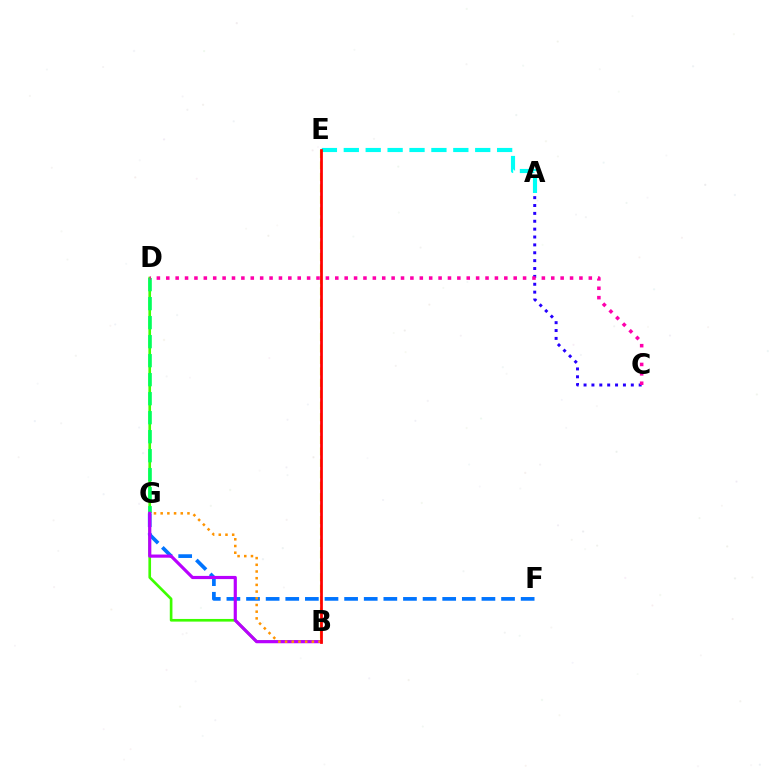{('A', 'E'): [{'color': '#00fff6', 'line_style': 'dashed', 'thickness': 2.98}], ('B', 'E'): [{'color': '#d1ff00', 'line_style': 'dashed', 'thickness': 1.55}, {'color': '#ff0000', 'line_style': 'solid', 'thickness': 1.97}], ('B', 'D'): [{'color': '#3dff00', 'line_style': 'solid', 'thickness': 1.91}], ('D', 'G'): [{'color': '#00ff5c', 'line_style': 'dashed', 'thickness': 2.58}], ('A', 'C'): [{'color': '#2500ff', 'line_style': 'dotted', 'thickness': 2.14}], ('F', 'G'): [{'color': '#0074ff', 'line_style': 'dashed', 'thickness': 2.67}], ('C', 'D'): [{'color': '#ff00ac', 'line_style': 'dotted', 'thickness': 2.55}], ('B', 'G'): [{'color': '#b900ff', 'line_style': 'solid', 'thickness': 2.28}, {'color': '#ff9400', 'line_style': 'dotted', 'thickness': 1.82}]}